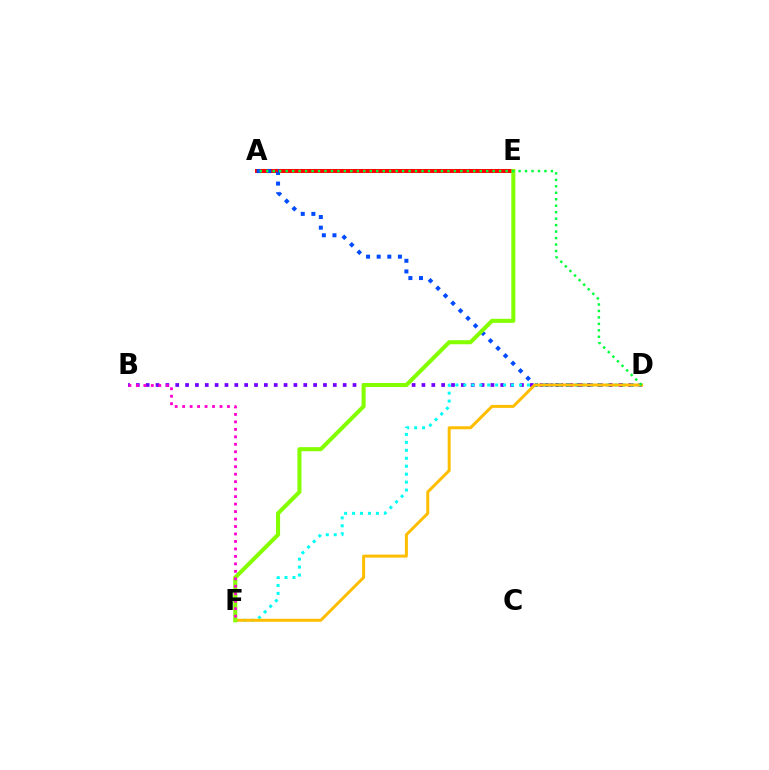{('A', 'E'): [{'color': '#ff0000', 'line_style': 'solid', 'thickness': 2.85}], ('A', 'D'): [{'color': '#004bff', 'line_style': 'dotted', 'thickness': 2.88}, {'color': '#00ff39', 'line_style': 'dotted', 'thickness': 1.76}], ('B', 'D'): [{'color': '#7200ff', 'line_style': 'dotted', 'thickness': 2.68}], ('D', 'F'): [{'color': '#00fff6', 'line_style': 'dotted', 'thickness': 2.16}, {'color': '#ffbd00', 'line_style': 'solid', 'thickness': 2.15}], ('E', 'F'): [{'color': '#84ff00', 'line_style': 'solid', 'thickness': 2.92}], ('B', 'F'): [{'color': '#ff00cf', 'line_style': 'dotted', 'thickness': 2.03}]}